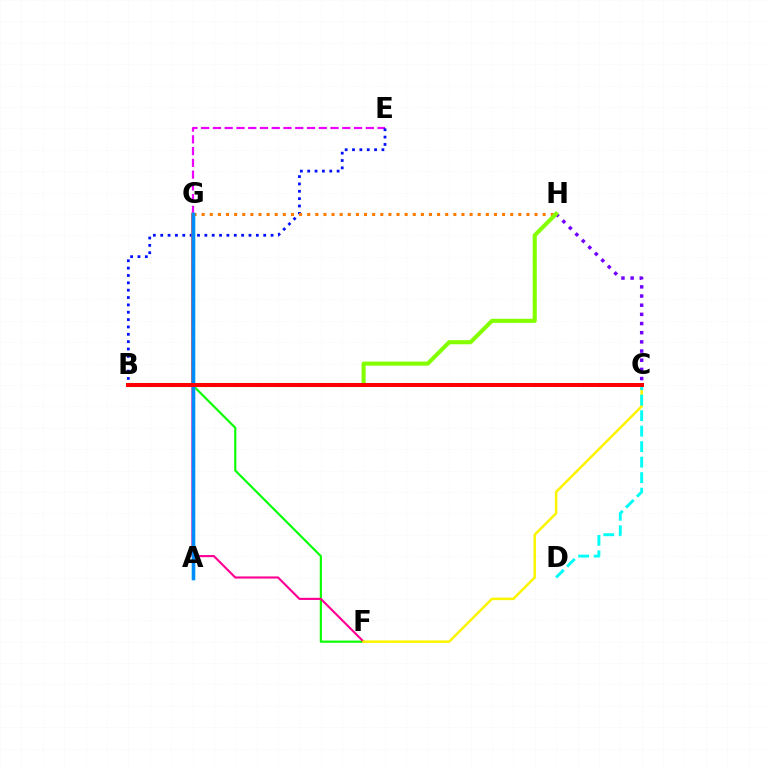{('E', 'G'): [{'color': '#ee00ff', 'line_style': 'dashed', 'thickness': 1.6}], ('C', 'H'): [{'color': '#7200ff', 'line_style': 'dotted', 'thickness': 2.49}], ('B', 'E'): [{'color': '#0010ff', 'line_style': 'dotted', 'thickness': 2.0}], ('G', 'H'): [{'color': '#ff7c00', 'line_style': 'dotted', 'thickness': 2.21}], ('A', 'G'): [{'color': '#00ff74', 'line_style': 'solid', 'thickness': 2.33}, {'color': '#008cff', 'line_style': 'solid', 'thickness': 2.51}], ('F', 'G'): [{'color': '#08ff00', 'line_style': 'solid', 'thickness': 1.56}, {'color': '#ff0094', 'line_style': 'solid', 'thickness': 1.54}], ('C', 'F'): [{'color': '#fcf500', 'line_style': 'solid', 'thickness': 1.8}], ('C', 'D'): [{'color': '#00fff6', 'line_style': 'dashed', 'thickness': 2.1}], ('B', 'H'): [{'color': '#84ff00', 'line_style': 'solid', 'thickness': 2.95}], ('B', 'C'): [{'color': '#ff0000', 'line_style': 'solid', 'thickness': 2.9}]}